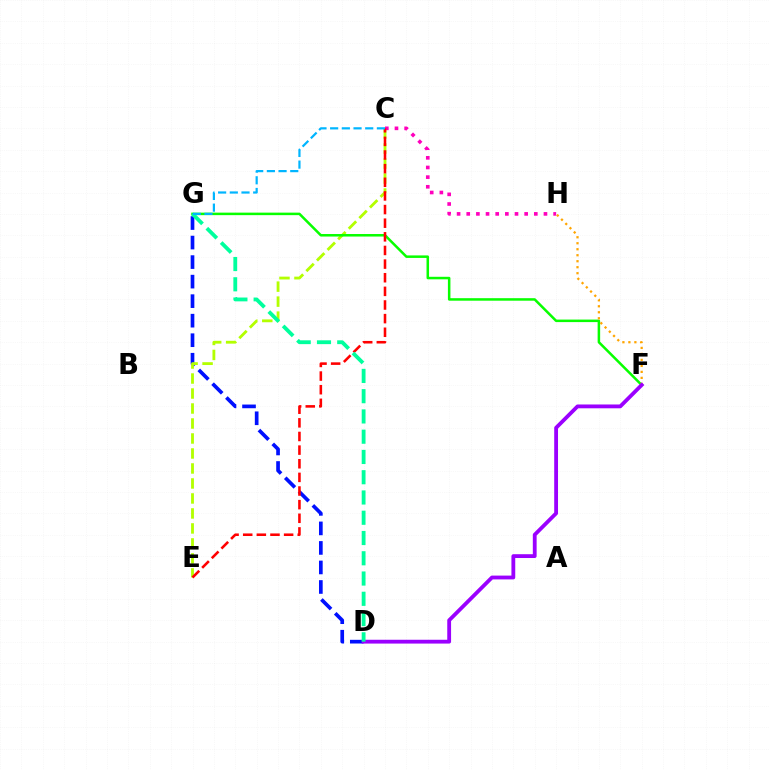{('D', 'G'): [{'color': '#0010ff', 'line_style': 'dashed', 'thickness': 2.65}, {'color': '#00ff9d', 'line_style': 'dashed', 'thickness': 2.75}], ('C', 'E'): [{'color': '#b3ff00', 'line_style': 'dashed', 'thickness': 2.04}, {'color': '#ff0000', 'line_style': 'dashed', 'thickness': 1.85}], ('F', 'G'): [{'color': '#08ff00', 'line_style': 'solid', 'thickness': 1.81}], ('F', 'H'): [{'color': '#ffa500', 'line_style': 'dotted', 'thickness': 1.63}], ('C', 'H'): [{'color': '#ff00bd', 'line_style': 'dotted', 'thickness': 2.62}], ('D', 'F'): [{'color': '#9b00ff', 'line_style': 'solid', 'thickness': 2.75}], ('C', 'G'): [{'color': '#00b5ff', 'line_style': 'dashed', 'thickness': 1.59}]}